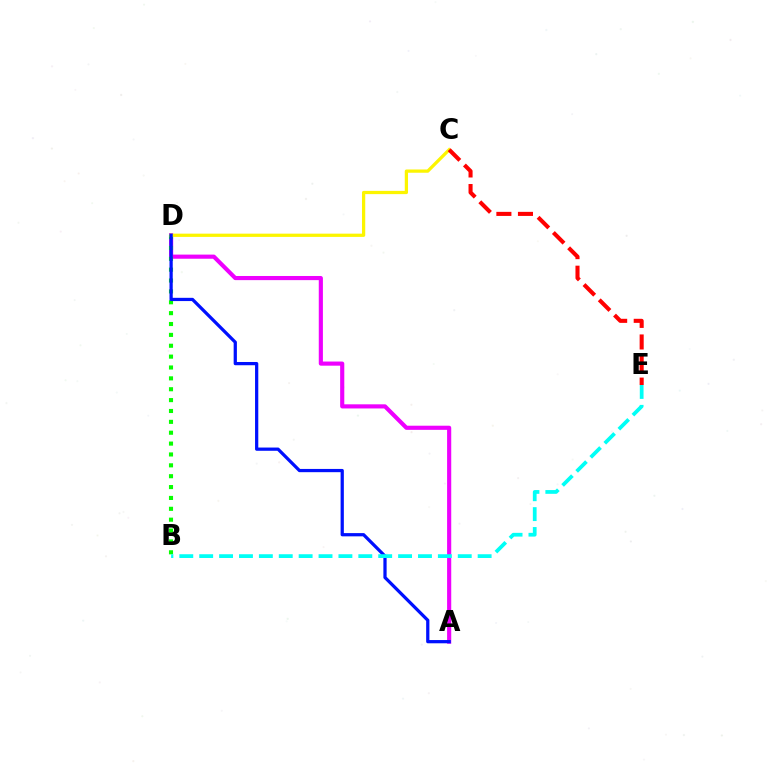{('A', 'D'): [{'color': '#ee00ff', 'line_style': 'solid', 'thickness': 2.98}, {'color': '#0010ff', 'line_style': 'solid', 'thickness': 2.34}], ('B', 'D'): [{'color': '#08ff00', 'line_style': 'dotted', 'thickness': 2.95}], ('C', 'D'): [{'color': '#fcf500', 'line_style': 'solid', 'thickness': 2.34}], ('C', 'E'): [{'color': '#ff0000', 'line_style': 'dashed', 'thickness': 2.93}], ('B', 'E'): [{'color': '#00fff6', 'line_style': 'dashed', 'thickness': 2.7}]}